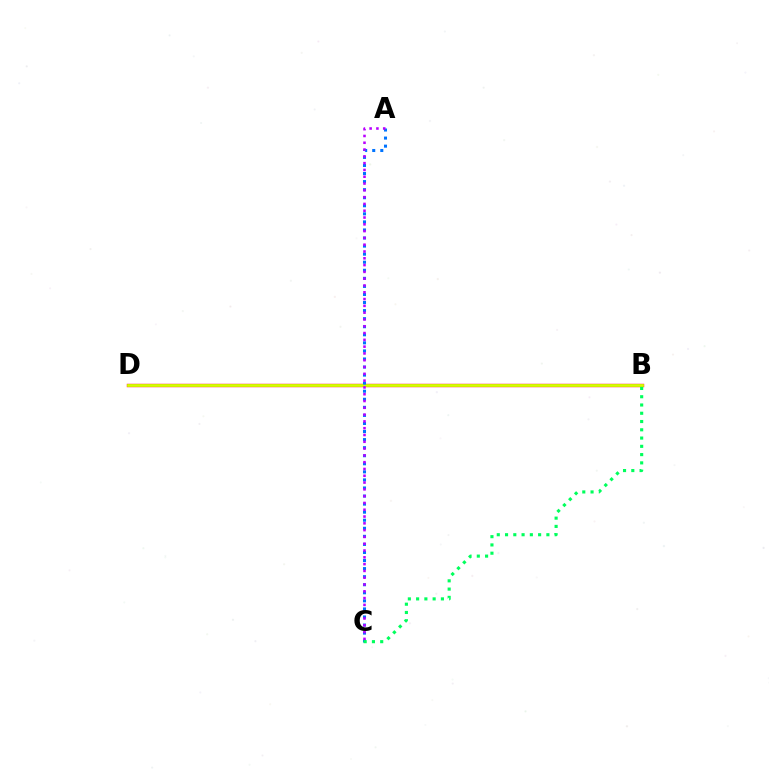{('B', 'D'): [{'color': '#ff0000', 'line_style': 'solid', 'thickness': 2.43}, {'color': '#d1ff00', 'line_style': 'solid', 'thickness': 2.04}], ('A', 'C'): [{'color': '#0074ff', 'line_style': 'dotted', 'thickness': 2.19}, {'color': '#b900ff', 'line_style': 'dotted', 'thickness': 1.85}], ('B', 'C'): [{'color': '#00ff5c', 'line_style': 'dotted', 'thickness': 2.25}]}